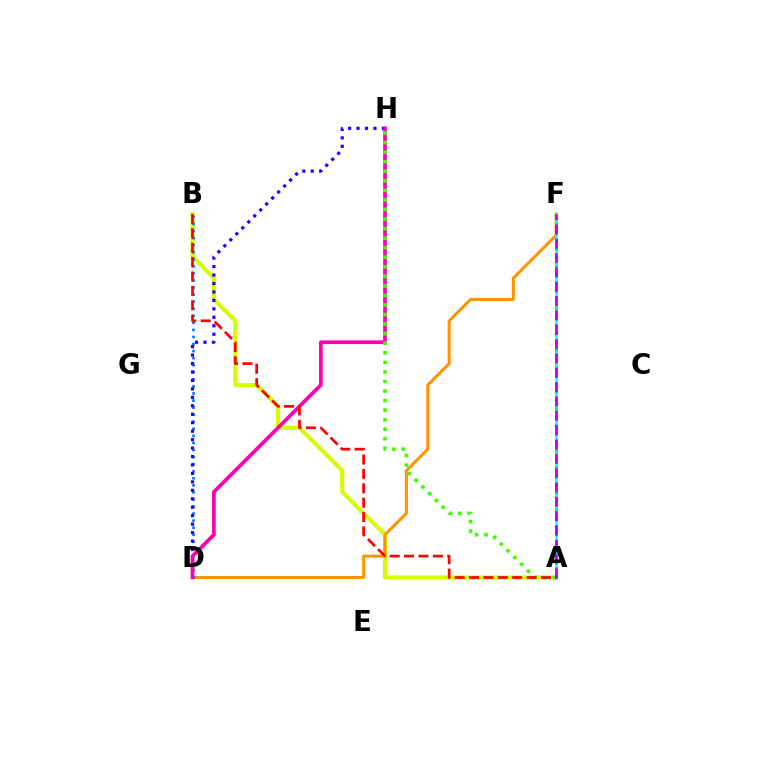{('A', 'B'): [{'color': '#d1ff00', 'line_style': 'solid', 'thickness': 2.95}, {'color': '#ff0000', 'line_style': 'dashed', 'thickness': 1.95}], ('D', 'F'): [{'color': '#ff9400', 'line_style': 'solid', 'thickness': 2.19}], ('B', 'D'): [{'color': '#0074ff', 'line_style': 'dotted', 'thickness': 1.92}], ('D', 'H'): [{'color': '#2500ff', 'line_style': 'dotted', 'thickness': 2.3}, {'color': '#ff00ac', 'line_style': 'solid', 'thickness': 2.67}], ('A', 'F'): [{'color': '#00fff6', 'line_style': 'solid', 'thickness': 1.81}, {'color': '#00ff5c', 'line_style': 'dotted', 'thickness': 2.28}, {'color': '#b900ff', 'line_style': 'dashed', 'thickness': 1.95}], ('A', 'H'): [{'color': '#3dff00', 'line_style': 'dotted', 'thickness': 2.6}]}